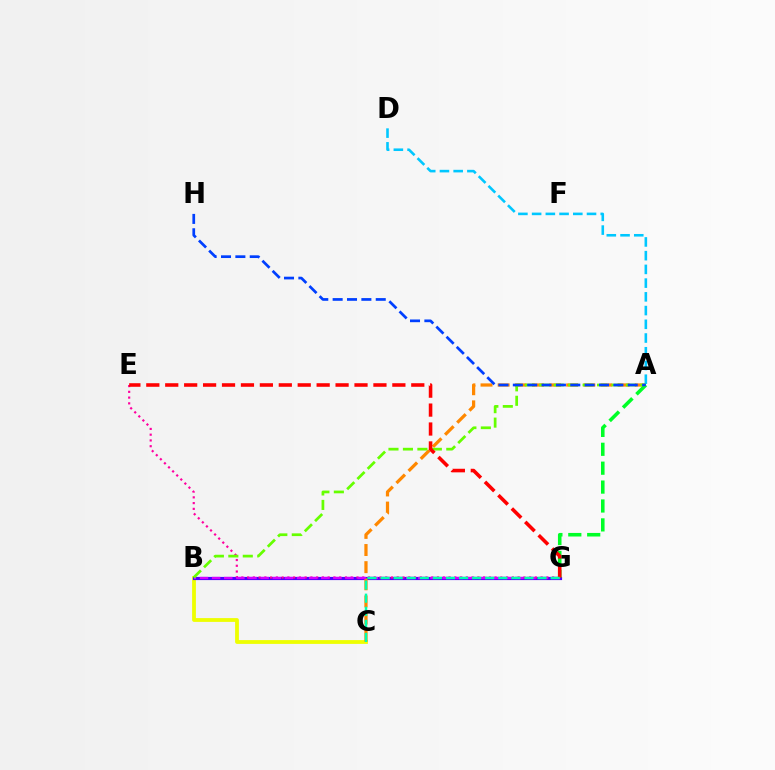{('B', 'C'): [{'color': '#eeff00', 'line_style': 'solid', 'thickness': 2.73}], ('B', 'G'): [{'color': '#4f00ff', 'line_style': 'solid', 'thickness': 2.28}, {'color': '#d600ff', 'line_style': 'dashed', 'thickness': 1.65}], ('E', 'G'): [{'color': '#ff00a0', 'line_style': 'dotted', 'thickness': 1.56}, {'color': '#ff0000', 'line_style': 'dashed', 'thickness': 2.57}], ('A', 'C'): [{'color': '#ff8800', 'line_style': 'dashed', 'thickness': 2.33}], ('A', 'G'): [{'color': '#00ff27', 'line_style': 'dashed', 'thickness': 2.57}], ('A', 'D'): [{'color': '#00c7ff', 'line_style': 'dashed', 'thickness': 1.86}], ('A', 'B'): [{'color': '#66ff00', 'line_style': 'dashed', 'thickness': 1.96}], ('C', 'G'): [{'color': '#00ffaf', 'line_style': 'dashed', 'thickness': 1.78}], ('A', 'H'): [{'color': '#003fff', 'line_style': 'dashed', 'thickness': 1.95}]}